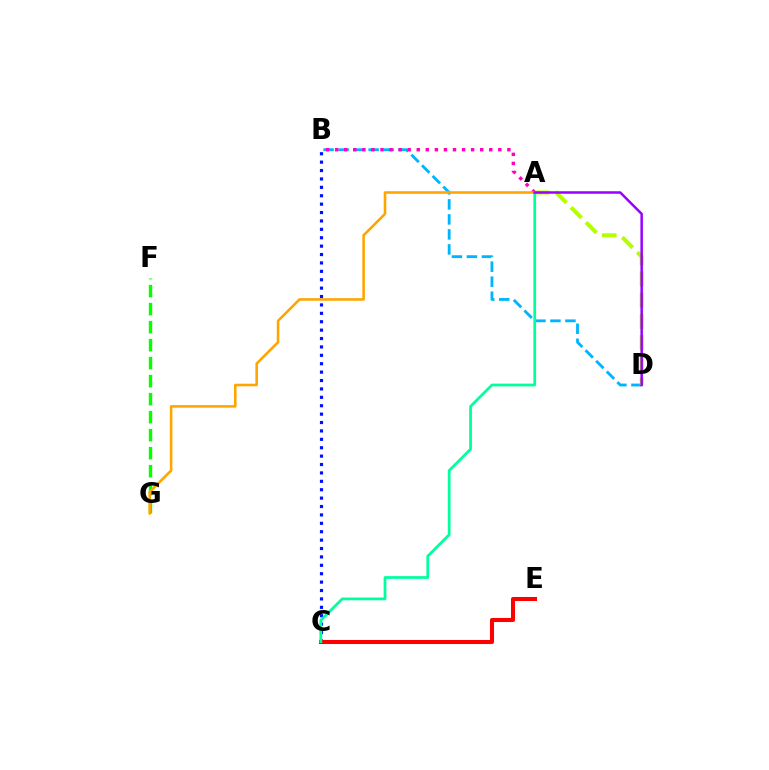{('B', 'C'): [{'color': '#0010ff', 'line_style': 'dotted', 'thickness': 2.28}], ('B', 'D'): [{'color': '#00b5ff', 'line_style': 'dashed', 'thickness': 2.04}], ('C', 'E'): [{'color': '#ff0000', 'line_style': 'solid', 'thickness': 2.91}], ('F', 'G'): [{'color': '#08ff00', 'line_style': 'dashed', 'thickness': 2.45}], ('A', 'B'): [{'color': '#ff00bd', 'line_style': 'dotted', 'thickness': 2.46}], ('A', 'G'): [{'color': '#ffa500', 'line_style': 'solid', 'thickness': 1.86}], ('A', 'D'): [{'color': '#b3ff00', 'line_style': 'dashed', 'thickness': 2.88}, {'color': '#9b00ff', 'line_style': 'solid', 'thickness': 1.81}], ('A', 'C'): [{'color': '#00ff9d', 'line_style': 'solid', 'thickness': 1.97}]}